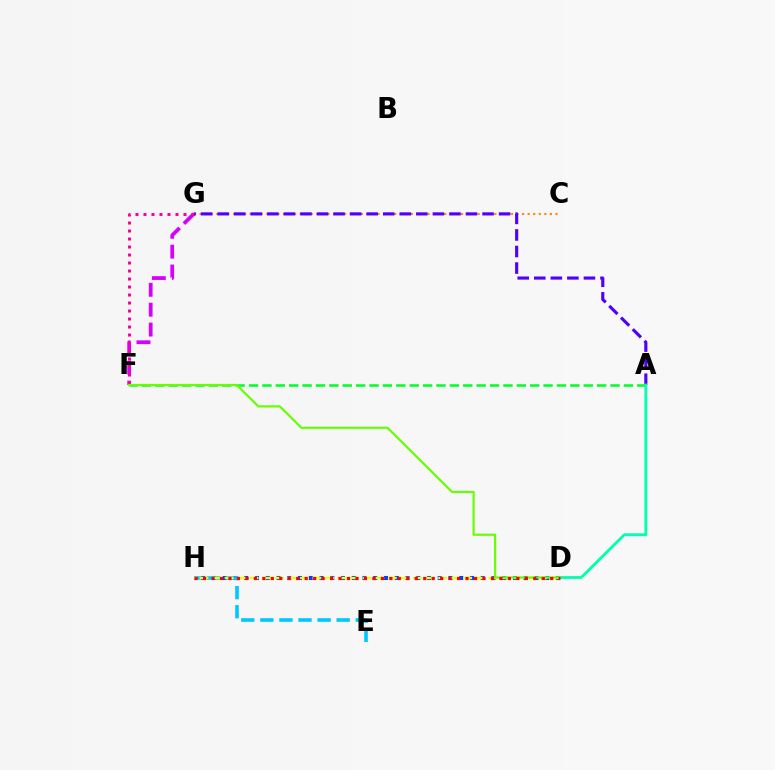{('D', 'H'): [{'color': '#003fff', 'line_style': 'dotted', 'thickness': 2.92}, {'color': '#eeff00', 'line_style': 'dashed', 'thickness': 1.71}, {'color': '#ff0000', 'line_style': 'dotted', 'thickness': 2.3}], ('F', 'G'): [{'color': '#d600ff', 'line_style': 'dashed', 'thickness': 2.7}, {'color': '#ff00a0', 'line_style': 'dotted', 'thickness': 2.17}], ('C', 'G'): [{'color': '#ff8800', 'line_style': 'dotted', 'thickness': 1.51}], ('A', 'G'): [{'color': '#4f00ff', 'line_style': 'dashed', 'thickness': 2.25}], ('E', 'H'): [{'color': '#00c7ff', 'line_style': 'dashed', 'thickness': 2.59}], ('A', 'F'): [{'color': '#00ff27', 'line_style': 'dashed', 'thickness': 1.82}], ('A', 'D'): [{'color': '#00ffaf', 'line_style': 'solid', 'thickness': 2.02}], ('D', 'F'): [{'color': '#66ff00', 'line_style': 'solid', 'thickness': 1.57}]}